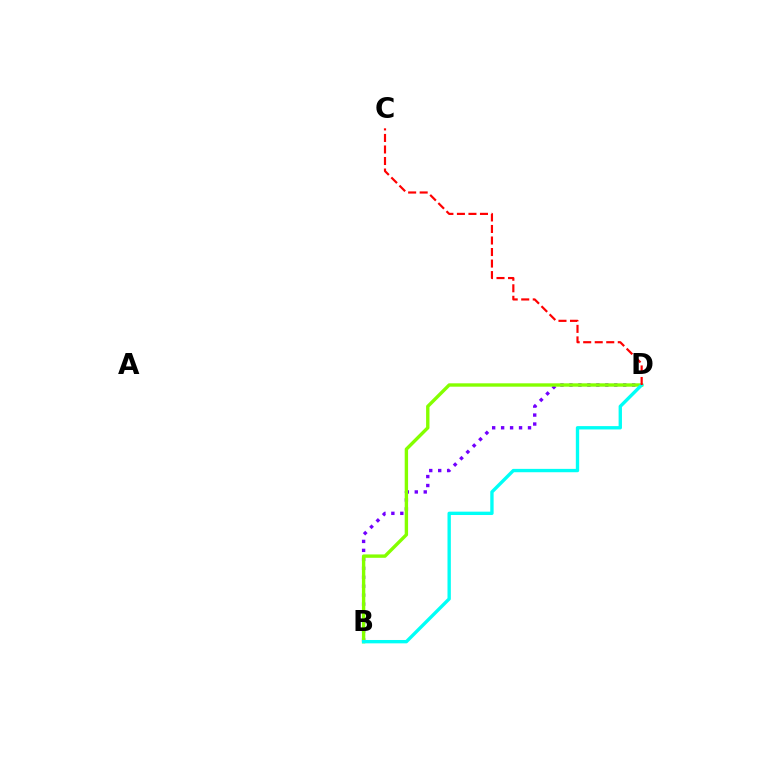{('B', 'D'): [{'color': '#7200ff', 'line_style': 'dotted', 'thickness': 2.43}, {'color': '#84ff00', 'line_style': 'solid', 'thickness': 2.43}, {'color': '#00fff6', 'line_style': 'solid', 'thickness': 2.42}], ('C', 'D'): [{'color': '#ff0000', 'line_style': 'dashed', 'thickness': 1.57}]}